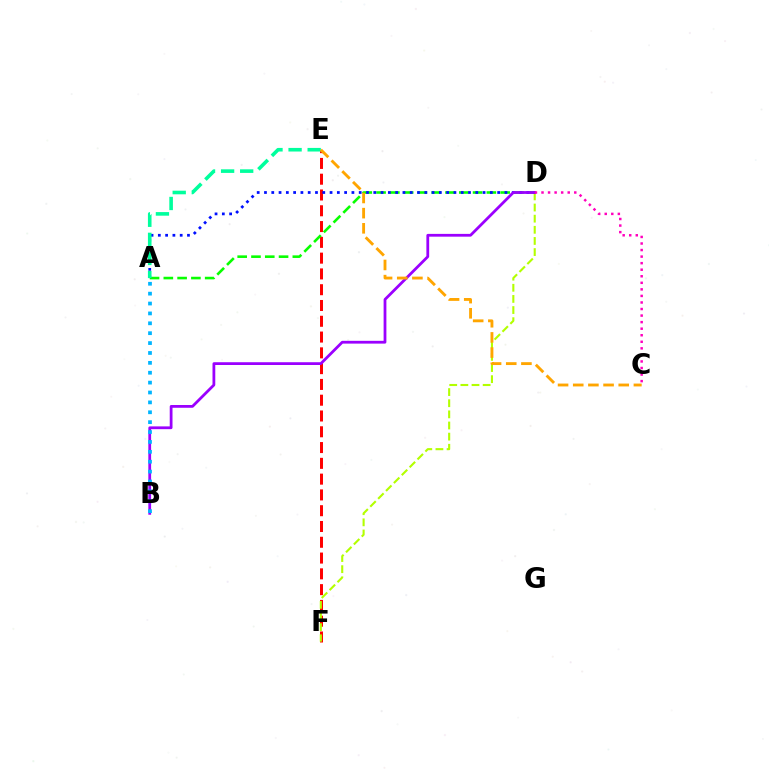{('E', 'F'): [{'color': '#ff0000', 'line_style': 'dashed', 'thickness': 2.14}], ('D', 'F'): [{'color': '#b3ff00', 'line_style': 'dashed', 'thickness': 1.51}], ('A', 'D'): [{'color': '#08ff00', 'line_style': 'dashed', 'thickness': 1.87}, {'color': '#0010ff', 'line_style': 'dotted', 'thickness': 1.98}], ('A', 'E'): [{'color': '#00ff9d', 'line_style': 'dashed', 'thickness': 2.59}], ('B', 'D'): [{'color': '#9b00ff', 'line_style': 'solid', 'thickness': 2.0}], ('A', 'B'): [{'color': '#00b5ff', 'line_style': 'dotted', 'thickness': 2.69}], ('C', 'D'): [{'color': '#ff00bd', 'line_style': 'dotted', 'thickness': 1.78}], ('C', 'E'): [{'color': '#ffa500', 'line_style': 'dashed', 'thickness': 2.06}]}